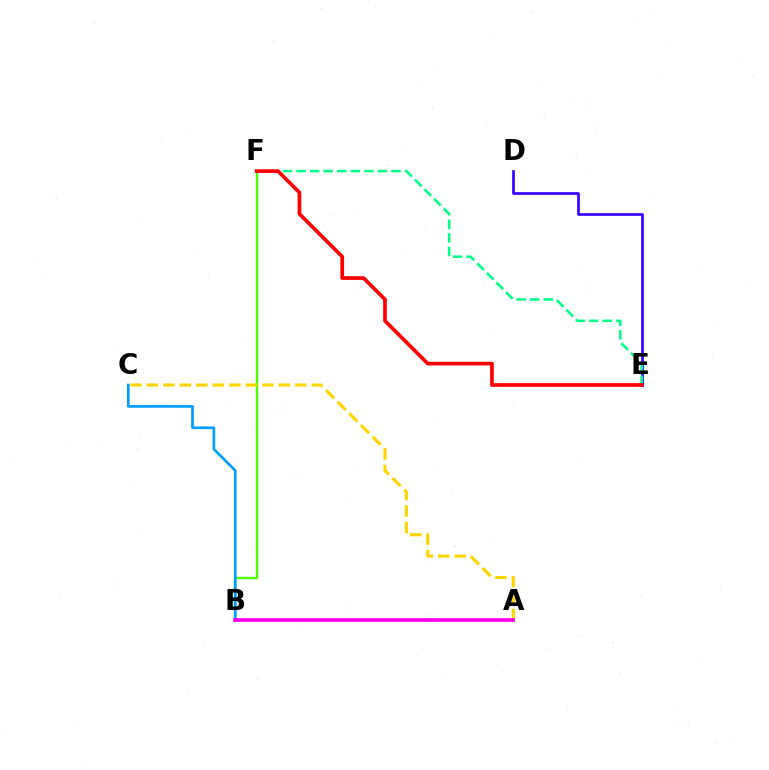{('B', 'F'): [{'color': '#4fff00', 'line_style': 'solid', 'thickness': 1.73}], ('D', 'E'): [{'color': '#3700ff', 'line_style': 'solid', 'thickness': 1.94}], ('B', 'C'): [{'color': '#009eff', 'line_style': 'solid', 'thickness': 1.93}], ('E', 'F'): [{'color': '#00ff86', 'line_style': 'dashed', 'thickness': 1.84}, {'color': '#ff0000', 'line_style': 'solid', 'thickness': 2.65}], ('A', 'C'): [{'color': '#ffd500', 'line_style': 'dashed', 'thickness': 2.24}], ('A', 'B'): [{'color': '#ff00ed', 'line_style': 'solid', 'thickness': 2.68}]}